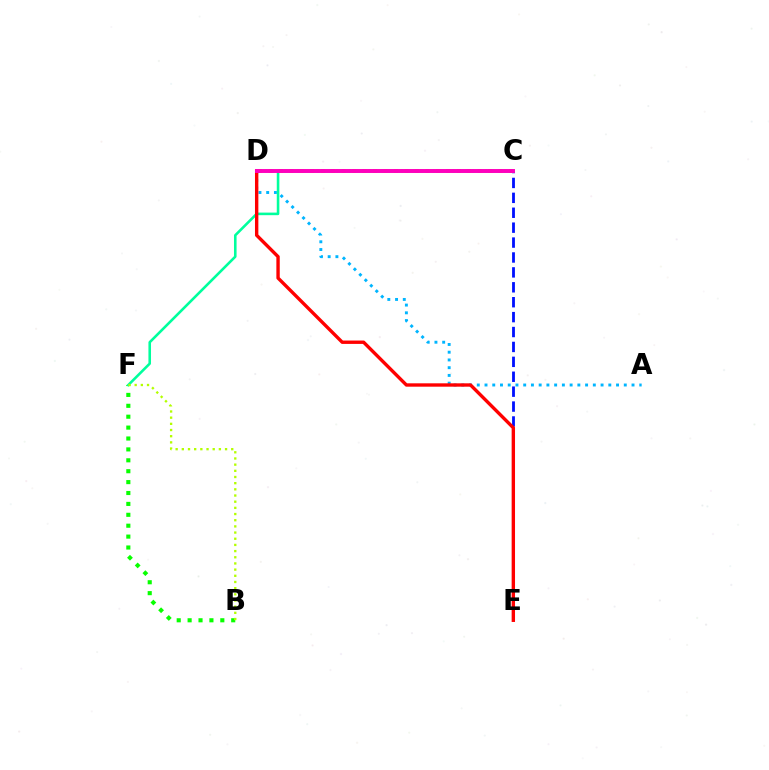{('A', 'D'): [{'color': '#00b5ff', 'line_style': 'dotted', 'thickness': 2.1}], ('B', 'F'): [{'color': '#08ff00', 'line_style': 'dotted', 'thickness': 2.96}, {'color': '#b3ff00', 'line_style': 'dotted', 'thickness': 1.68}], ('C', 'E'): [{'color': '#0010ff', 'line_style': 'dashed', 'thickness': 2.03}], ('C', 'F'): [{'color': '#00ff9d', 'line_style': 'solid', 'thickness': 1.86}], ('C', 'D'): [{'color': '#ffa500', 'line_style': 'dotted', 'thickness': 2.84}, {'color': '#9b00ff', 'line_style': 'dotted', 'thickness': 1.76}, {'color': '#ff00bd', 'line_style': 'solid', 'thickness': 2.82}], ('D', 'E'): [{'color': '#ff0000', 'line_style': 'solid', 'thickness': 2.43}]}